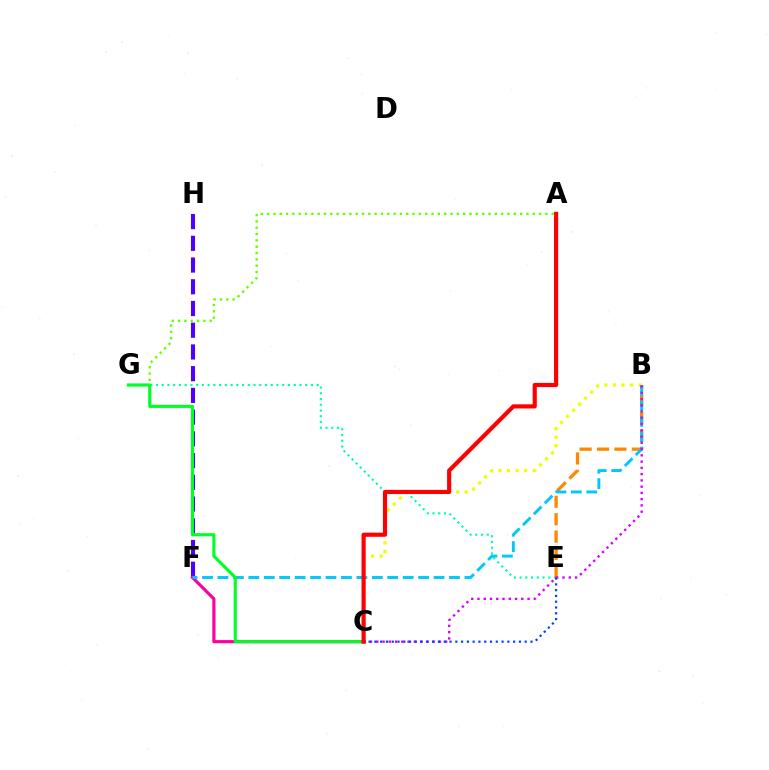{('E', 'G'): [{'color': '#00ffaf', 'line_style': 'dotted', 'thickness': 1.56}], ('A', 'G'): [{'color': '#66ff00', 'line_style': 'dotted', 'thickness': 1.72}], ('B', 'C'): [{'color': '#eeff00', 'line_style': 'dotted', 'thickness': 2.32}, {'color': '#d600ff', 'line_style': 'dotted', 'thickness': 1.7}], ('F', 'H'): [{'color': '#4f00ff', 'line_style': 'dashed', 'thickness': 2.95}], ('C', 'F'): [{'color': '#ff00a0', 'line_style': 'solid', 'thickness': 2.27}], ('B', 'E'): [{'color': '#ff8800', 'line_style': 'dashed', 'thickness': 2.36}], ('B', 'F'): [{'color': '#00c7ff', 'line_style': 'dashed', 'thickness': 2.1}], ('C', 'G'): [{'color': '#00ff27', 'line_style': 'solid', 'thickness': 2.24}], ('C', 'E'): [{'color': '#003fff', 'line_style': 'dotted', 'thickness': 1.57}], ('A', 'C'): [{'color': '#ff0000', 'line_style': 'solid', 'thickness': 3.0}]}